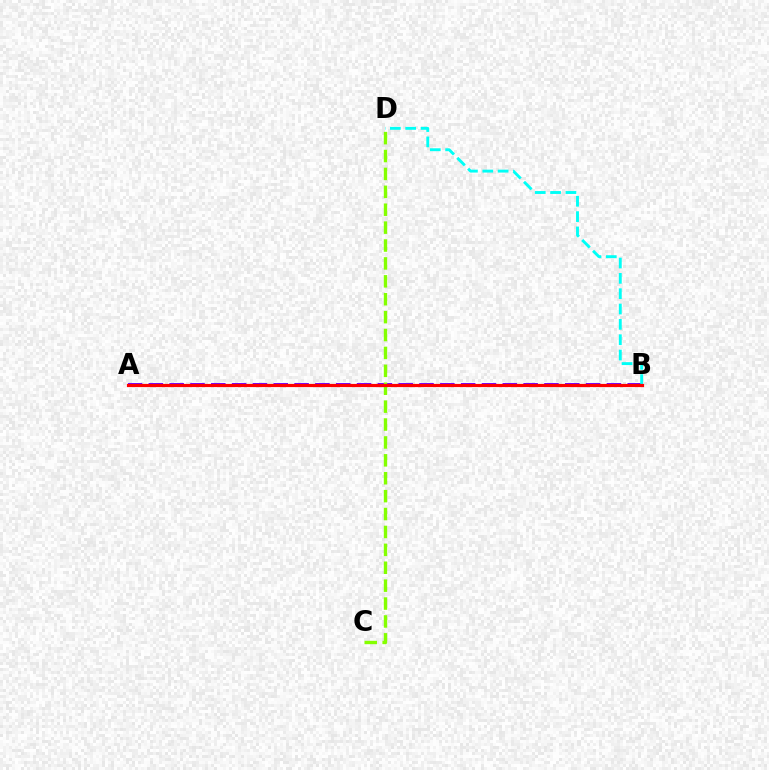{('A', 'B'): [{'color': '#7200ff', 'line_style': 'dashed', 'thickness': 2.83}, {'color': '#ff0000', 'line_style': 'solid', 'thickness': 2.29}], ('B', 'D'): [{'color': '#00fff6', 'line_style': 'dashed', 'thickness': 2.08}], ('C', 'D'): [{'color': '#84ff00', 'line_style': 'dashed', 'thickness': 2.43}]}